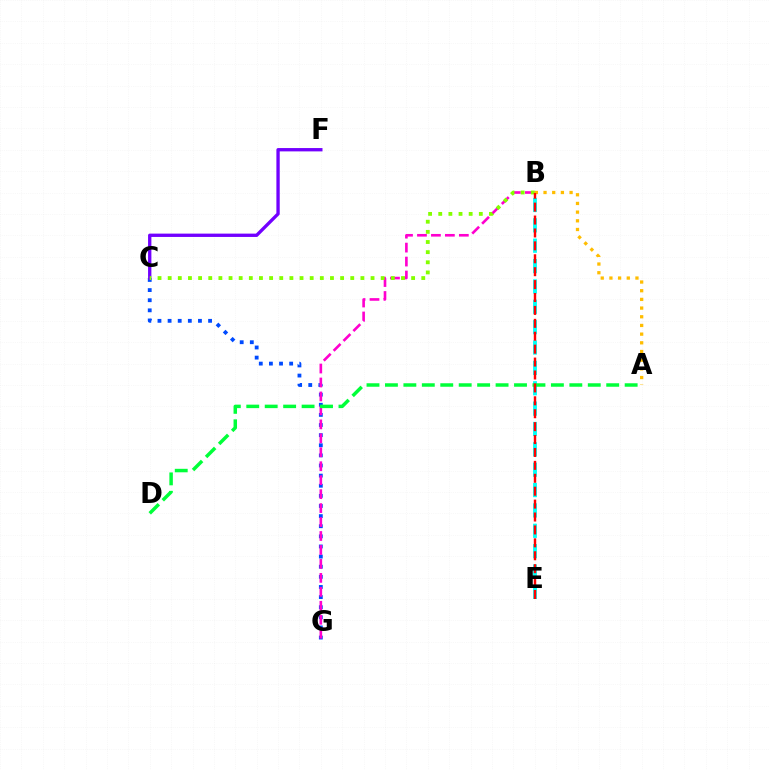{('C', 'G'): [{'color': '#004bff', 'line_style': 'dotted', 'thickness': 2.75}], ('C', 'F'): [{'color': '#7200ff', 'line_style': 'solid', 'thickness': 2.4}], ('B', 'G'): [{'color': '#ff00cf', 'line_style': 'dashed', 'thickness': 1.9}], ('B', 'C'): [{'color': '#84ff00', 'line_style': 'dotted', 'thickness': 2.76}], ('B', 'E'): [{'color': '#00fff6', 'line_style': 'dashed', 'thickness': 2.77}, {'color': '#ff0000', 'line_style': 'dashed', 'thickness': 1.75}], ('A', 'D'): [{'color': '#00ff39', 'line_style': 'dashed', 'thickness': 2.51}], ('A', 'B'): [{'color': '#ffbd00', 'line_style': 'dotted', 'thickness': 2.36}]}